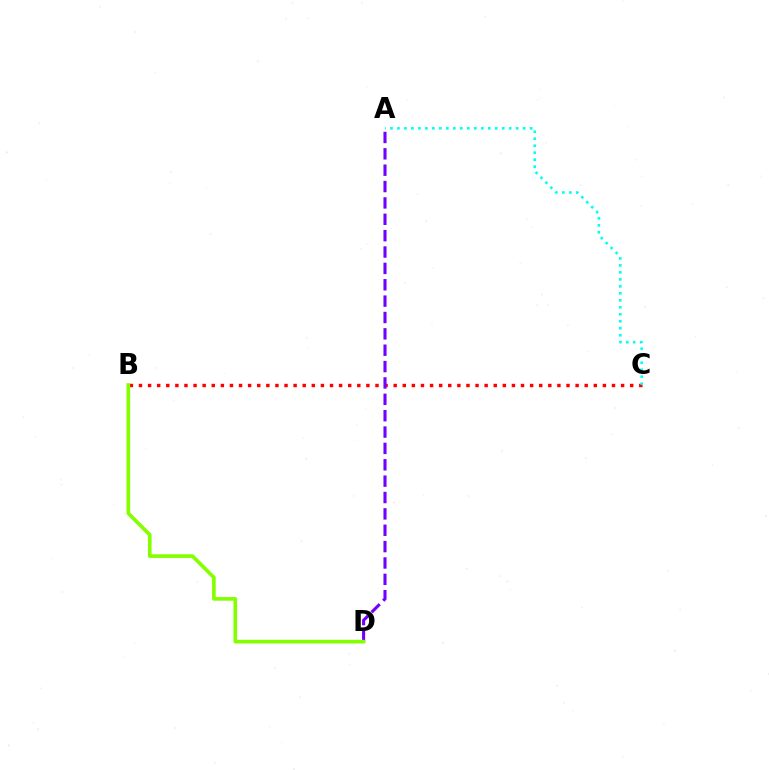{('B', 'C'): [{'color': '#ff0000', 'line_style': 'dotted', 'thickness': 2.47}], ('A', 'C'): [{'color': '#00fff6', 'line_style': 'dotted', 'thickness': 1.9}], ('A', 'D'): [{'color': '#7200ff', 'line_style': 'dashed', 'thickness': 2.22}], ('B', 'D'): [{'color': '#84ff00', 'line_style': 'solid', 'thickness': 2.63}]}